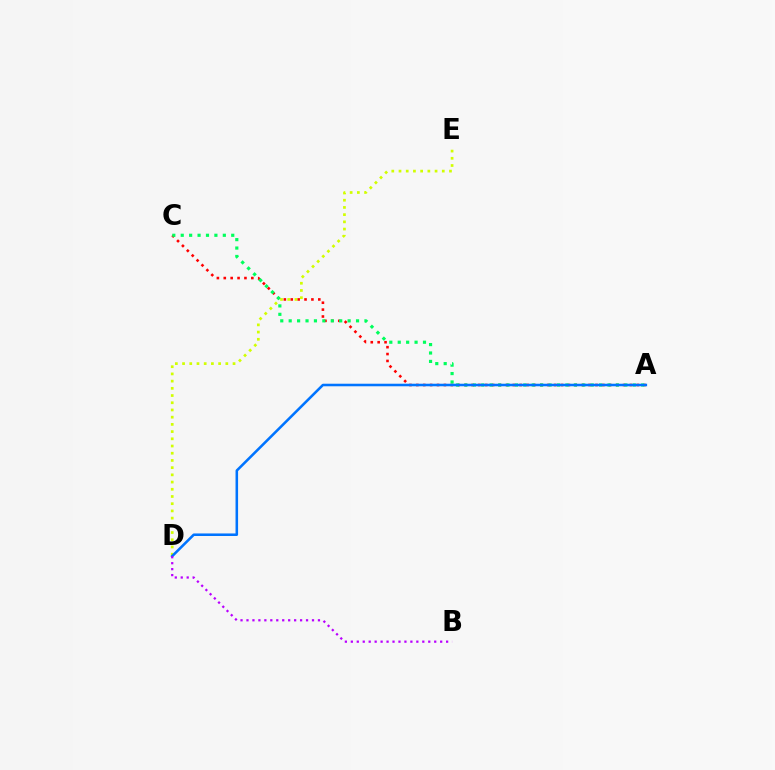{('A', 'C'): [{'color': '#ff0000', 'line_style': 'dotted', 'thickness': 1.87}, {'color': '#00ff5c', 'line_style': 'dotted', 'thickness': 2.29}], ('D', 'E'): [{'color': '#d1ff00', 'line_style': 'dotted', 'thickness': 1.96}], ('A', 'D'): [{'color': '#0074ff', 'line_style': 'solid', 'thickness': 1.84}], ('B', 'D'): [{'color': '#b900ff', 'line_style': 'dotted', 'thickness': 1.62}]}